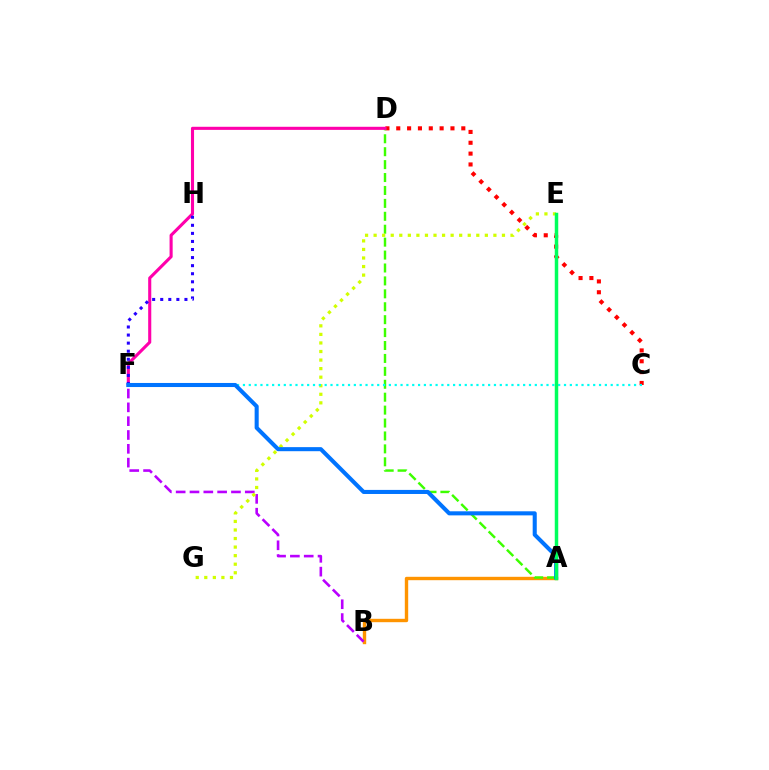{('A', 'B'): [{'color': '#ff9400', 'line_style': 'solid', 'thickness': 2.44}], ('C', 'D'): [{'color': '#ff0000', 'line_style': 'dotted', 'thickness': 2.95}], ('A', 'D'): [{'color': '#3dff00', 'line_style': 'dashed', 'thickness': 1.76}], ('B', 'F'): [{'color': '#b900ff', 'line_style': 'dashed', 'thickness': 1.88}], ('D', 'F'): [{'color': '#ff00ac', 'line_style': 'solid', 'thickness': 2.23}], ('E', 'G'): [{'color': '#d1ff00', 'line_style': 'dotted', 'thickness': 2.32}], ('F', 'H'): [{'color': '#2500ff', 'line_style': 'dotted', 'thickness': 2.19}], ('C', 'F'): [{'color': '#00fff6', 'line_style': 'dotted', 'thickness': 1.59}], ('A', 'F'): [{'color': '#0074ff', 'line_style': 'solid', 'thickness': 2.93}], ('A', 'E'): [{'color': '#00ff5c', 'line_style': 'solid', 'thickness': 2.51}]}